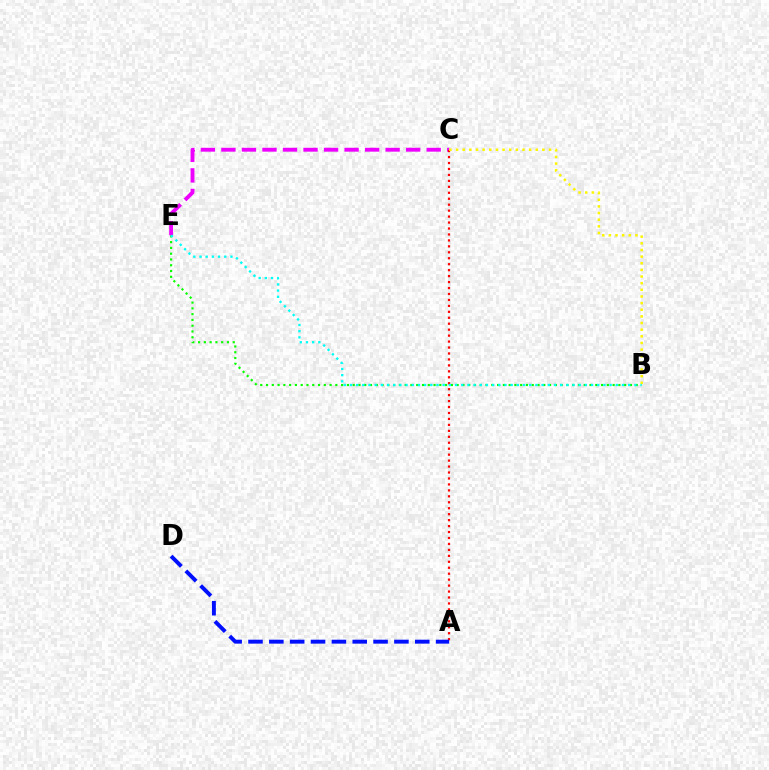{('B', 'E'): [{'color': '#08ff00', 'line_style': 'dotted', 'thickness': 1.57}, {'color': '#00fff6', 'line_style': 'dotted', 'thickness': 1.68}], ('C', 'E'): [{'color': '#ee00ff', 'line_style': 'dashed', 'thickness': 2.79}], ('A', 'C'): [{'color': '#ff0000', 'line_style': 'dotted', 'thickness': 1.62}], ('B', 'C'): [{'color': '#fcf500', 'line_style': 'dotted', 'thickness': 1.8}], ('A', 'D'): [{'color': '#0010ff', 'line_style': 'dashed', 'thickness': 2.83}]}